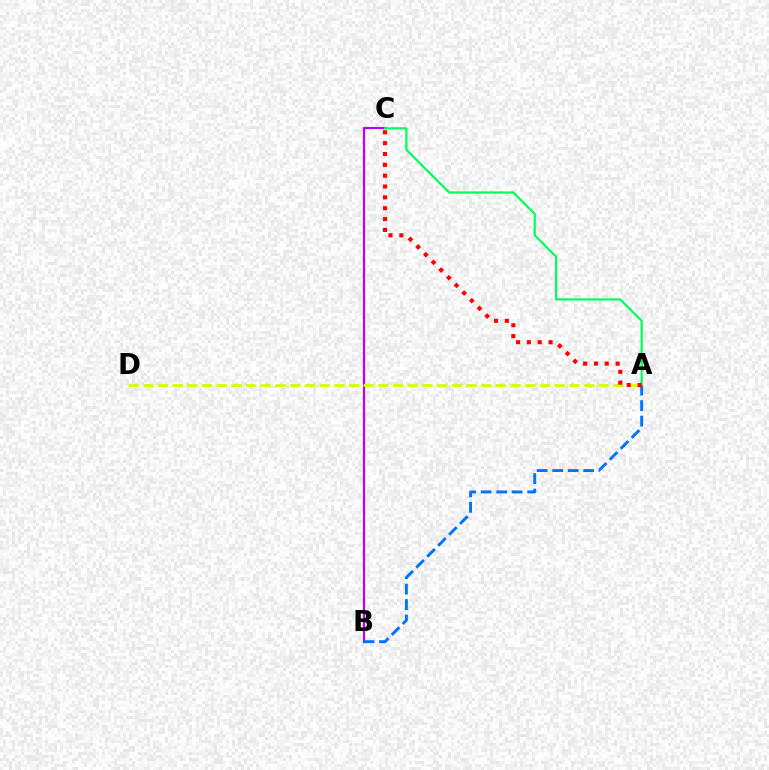{('B', 'C'): [{'color': '#b900ff', 'line_style': 'solid', 'thickness': 1.56}], ('A', 'D'): [{'color': '#d1ff00', 'line_style': 'dashed', 'thickness': 2.0}], ('A', 'B'): [{'color': '#0074ff', 'line_style': 'dashed', 'thickness': 2.1}], ('A', 'C'): [{'color': '#00ff5c', 'line_style': 'solid', 'thickness': 1.59}, {'color': '#ff0000', 'line_style': 'dotted', 'thickness': 2.95}]}